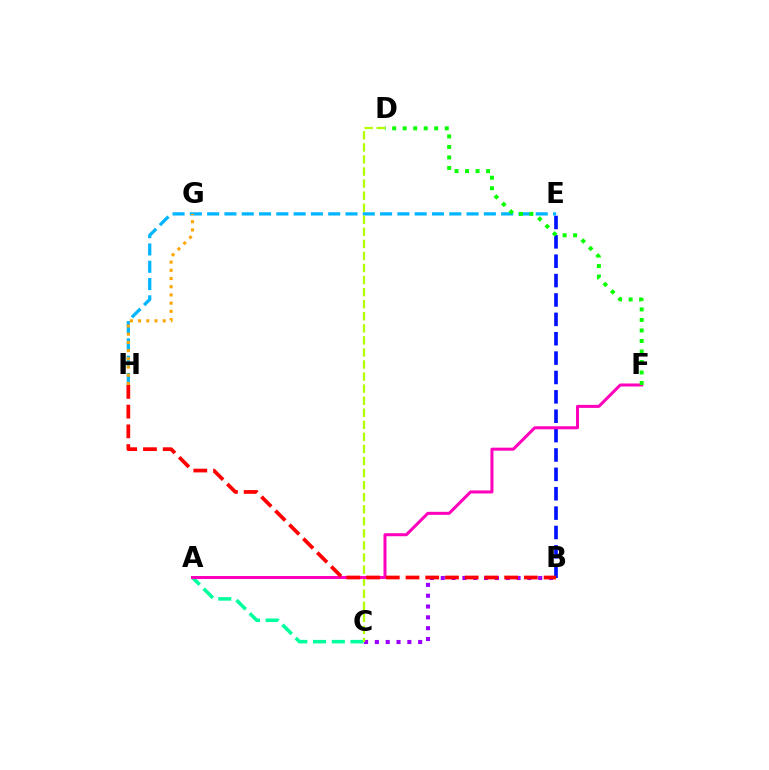{('B', 'E'): [{'color': '#0010ff', 'line_style': 'dashed', 'thickness': 2.63}], ('E', 'H'): [{'color': '#00b5ff', 'line_style': 'dashed', 'thickness': 2.35}], ('B', 'C'): [{'color': '#9b00ff', 'line_style': 'dotted', 'thickness': 2.94}], ('A', 'C'): [{'color': '#00ff9d', 'line_style': 'dashed', 'thickness': 2.55}], ('C', 'D'): [{'color': '#b3ff00', 'line_style': 'dashed', 'thickness': 1.64}], ('G', 'H'): [{'color': '#ffa500', 'line_style': 'dotted', 'thickness': 2.23}], ('A', 'F'): [{'color': '#ff00bd', 'line_style': 'solid', 'thickness': 2.17}], ('B', 'H'): [{'color': '#ff0000', 'line_style': 'dashed', 'thickness': 2.68}], ('D', 'F'): [{'color': '#08ff00', 'line_style': 'dotted', 'thickness': 2.86}]}